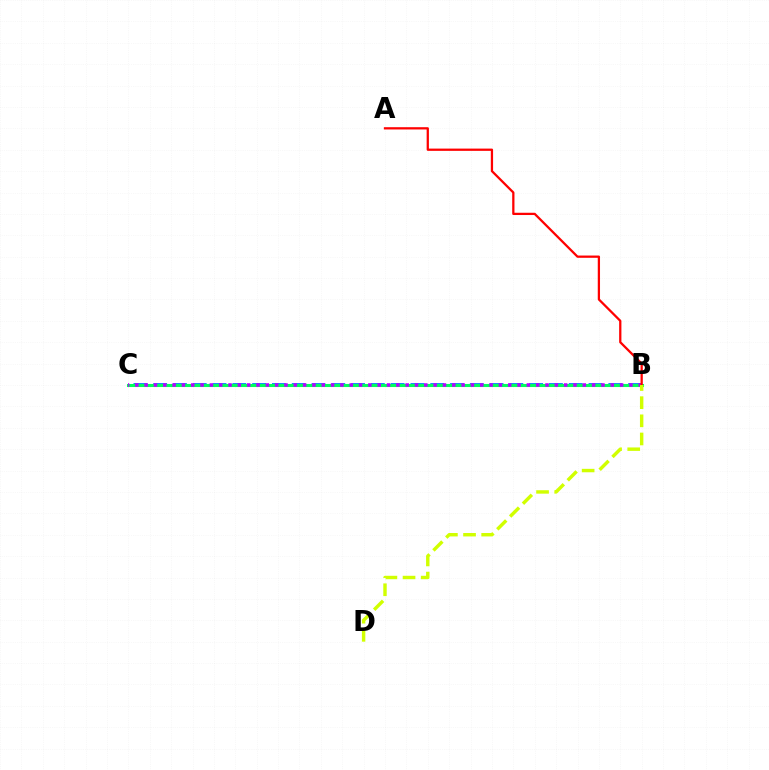{('B', 'C'): [{'color': '#0074ff', 'line_style': 'dashed', 'thickness': 2.69}, {'color': '#00ff5c', 'line_style': 'solid', 'thickness': 2.2}, {'color': '#b900ff', 'line_style': 'dotted', 'thickness': 2.53}], ('A', 'B'): [{'color': '#ff0000', 'line_style': 'solid', 'thickness': 1.63}], ('B', 'D'): [{'color': '#d1ff00', 'line_style': 'dashed', 'thickness': 2.47}]}